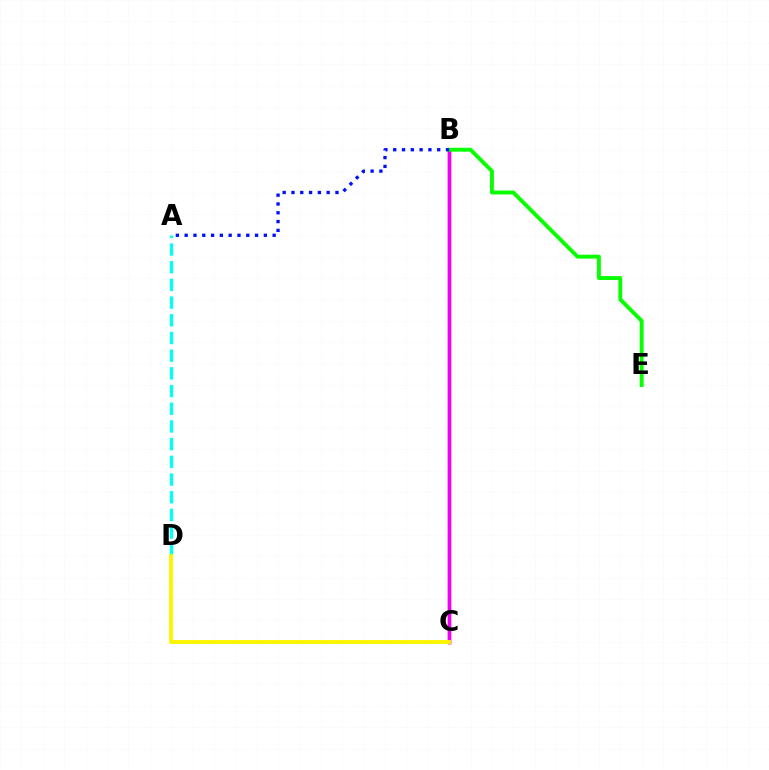{('B', 'C'): [{'color': '#ff0000', 'line_style': 'solid', 'thickness': 2.49}, {'color': '#ee00ff', 'line_style': 'solid', 'thickness': 2.4}], ('A', 'D'): [{'color': '#00fff6', 'line_style': 'dashed', 'thickness': 2.4}], ('B', 'E'): [{'color': '#08ff00', 'line_style': 'solid', 'thickness': 2.8}], ('C', 'D'): [{'color': '#fcf500', 'line_style': 'solid', 'thickness': 2.78}], ('A', 'B'): [{'color': '#0010ff', 'line_style': 'dotted', 'thickness': 2.39}]}